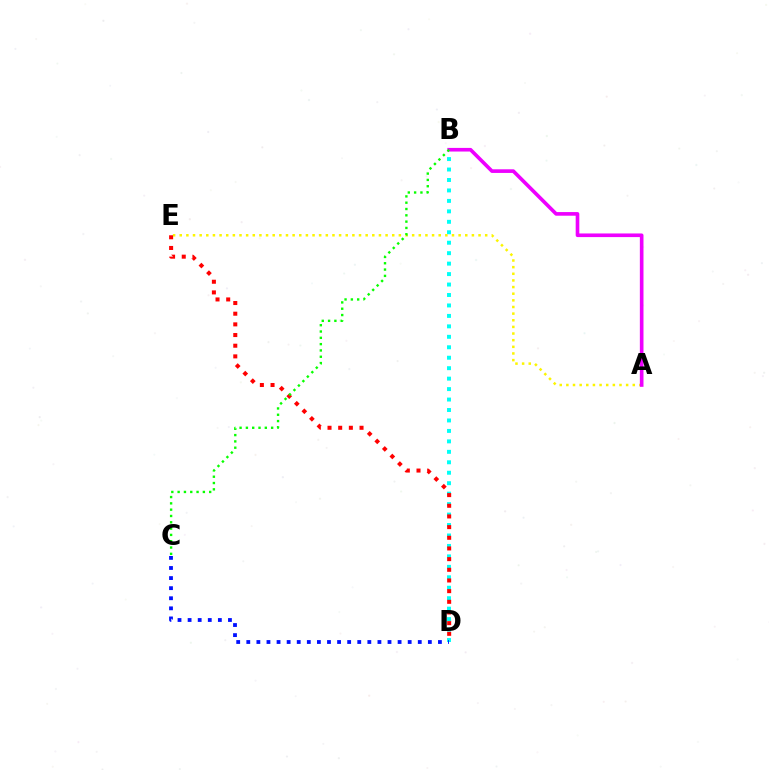{('B', 'D'): [{'color': '#00fff6', 'line_style': 'dotted', 'thickness': 2.84}], ('A', 'E'): [{'color': '#fcf500', 'line_style': 'dotted', 'thickness': 1.8}], ('D', 'E'): [{'color': '#ff0000', 'line_style': 'dotted', 'thickness': 2.9}], ('A', 'B'): [{'color': '#ee00ff', 'line_style': 'solid', 'thickness': 2.62}], ('C', 'D'): [{'color': '#0010ff', 'line_style': 'dotted', 'thickness': 2.74}], ('B', 'C'): [{'color': '#08ff00', 'line_style': 'dotted', 'thickness': 1.71}]}